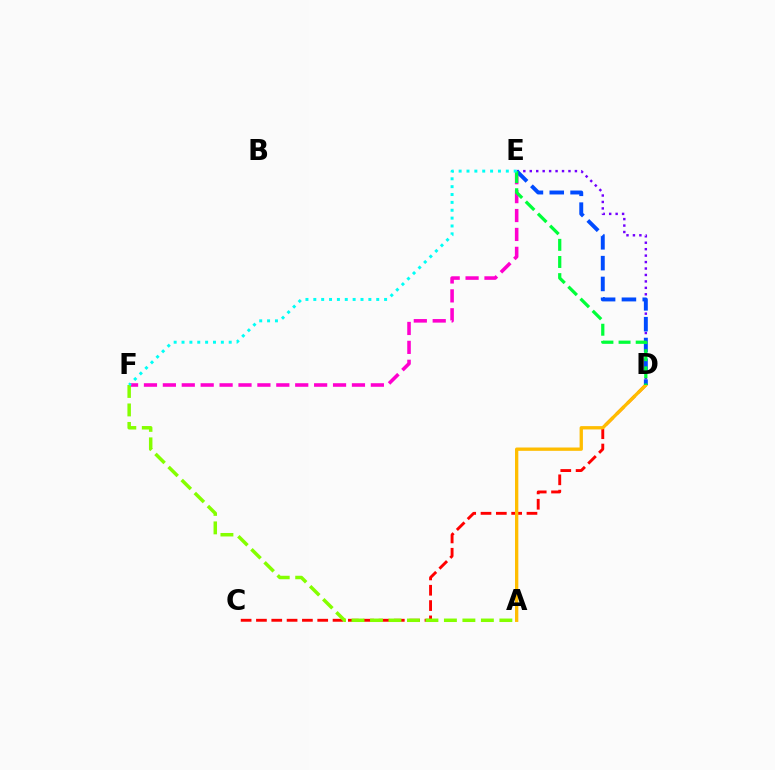{('C', 'D'): [{'color': '#ff0000', 'line_style': 'dashed', 'thickness': 2.08}], ('A', 'D'): [{'color': '#ffbd00', 'line_style': 'solid', 'thickness': 2.39}], ('E', 'F'): [{'color': '#ff00cf', 'line_style': 'dashed', 'thickness': 2.57}, {'color': '#00fff6', 'line_style': 'dotted', 'thickness': 2.14}], ('D', 'E'): [{'color': '#7200ff', 'line_style': 'dotted', 'thickness': 1.75}, {'color': '#004bff', 'line_style': 'dashed', 'thickness': 2.83}, {'color': '#00ff39', 'line_style': 'dashed', 'thickness': 2.33}], ('A', 'F'): [{'color': '#84ff00', 'line_style': 'dashed', 'thickness': 2.51}]}